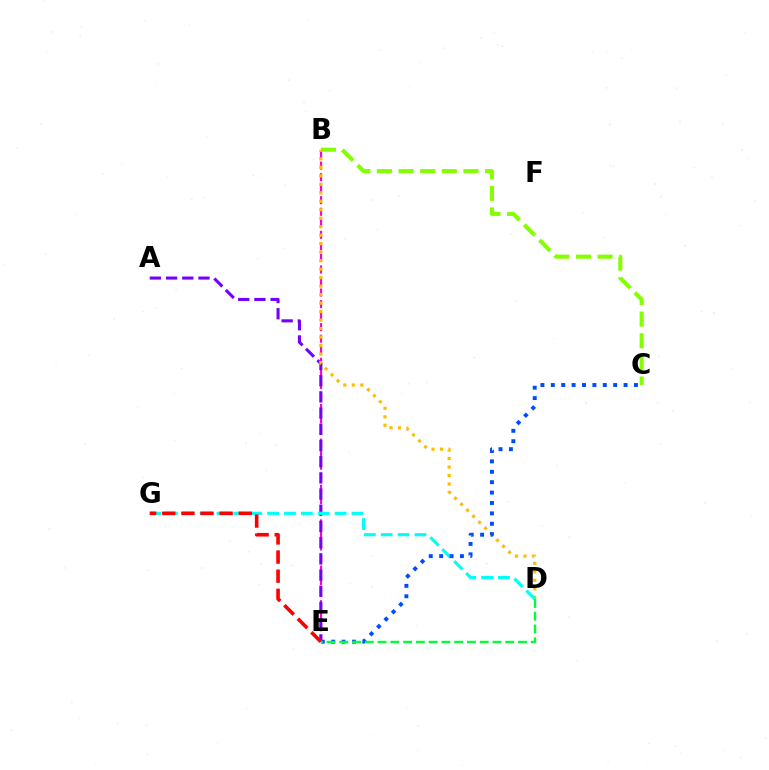{('B', 'C'): [{'color': '#84ff00', 'line_style': 'dashed', 'thickness': 2.94}], ('B', 'E'): [{'color': '#ff00cf', 'line_style': 'dashed', 'thickness': 1.57}], ('A', 'E'): [{'color': '#7200ff', 'line_style': 'dashed', 'thickness': 2.2}], ('B', 'D'): [{'color': '#ffbd00', 'line_style': 'dotted', 'thickness': 2.31}], ('D', 'G'): [{'color': '#00fff6', 'line_style': 'dashed', 'thickness': 2.29}], ('C', 'E'): [{'color': '#004bff', 'line_style': 'dotted', 'thickness': 2.82}], ('E', 'G'): [{'color': '#ff0000', 'line_style': 'dashed', 'thickness': 2.6}], ('D', 'E'): [{'color': '#00ff39', 'line_style': 'dashed', 'thickness': 1.73}]}